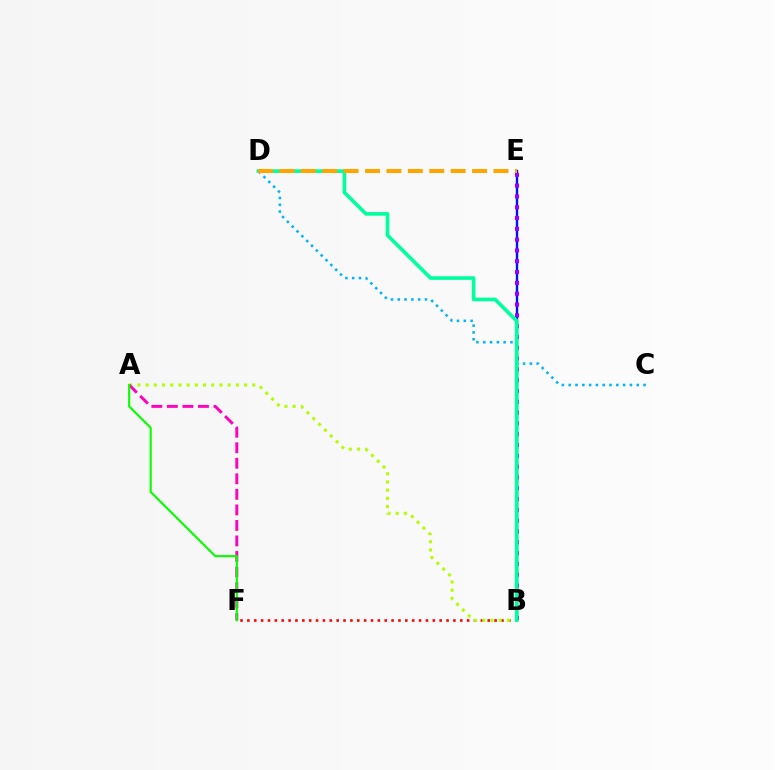{('B', 'F'): [{'color': '#ff0000', 'line_style': 'dotted', 'thickness': 1.87}], ('B', 'E'): [{'color': '#0010ff', 'line_style': 'solid', 'thickness': 1.7}, {'color': '#9b00ff', 'line_style': 'dotted', 'thickness': 2.94}], ('C', 'D'): [{'color': '#00b5ff', 'line_style': 'dotted', 'thickness': 1.85}], ('A', 'B'): [{'color': '#b3ff00', 'line_style': 'dotted', 'thickness': 2.23}], ('A', 'F'): [{'color': '#ff00bd', 'line_style': 'dashed', 'thickness': 2.11}, {'color': '#08ff00', 'line_style': 'solid', 'thickness': 1.53}], ('B', 'D'): [{'color': '#00ff9d', 'line_style': 'solid', 'thickness': 2.61}], ('D', 'E'): [{'color': '#ffa500', 'line_style': 'dashed', 'thickness': 2.91}]}